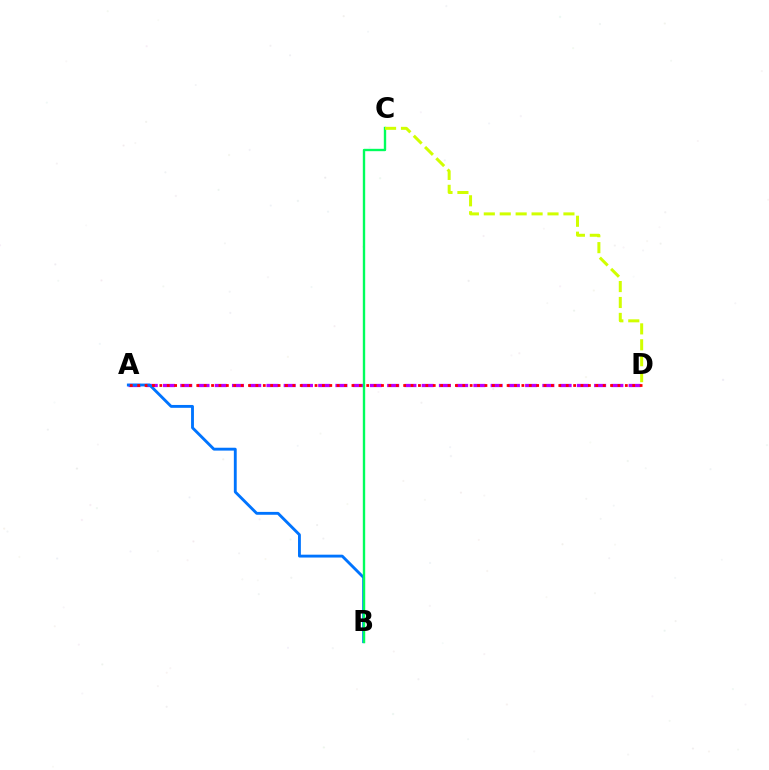{('A', 'D'): [{'color': '#b900ff', 'line_style': 'dashed', 'thickness': 2.34}, {'color': '#ff0000', 'line_style': 'dotted', 'thickness': 2.01}], ('A', 'B'): [{'color': '#0074ff', 'line_style': 'solid', 'thickness': 2.06}], ('B', 'C'): [{'color': '#00ff5c', 'line_style': 'solid', 'thickness': 1.71}], ('C', 'D'): [{'color': '#d1ff00', 'line_style': 'dashed', 'thickness': 2.16}]}